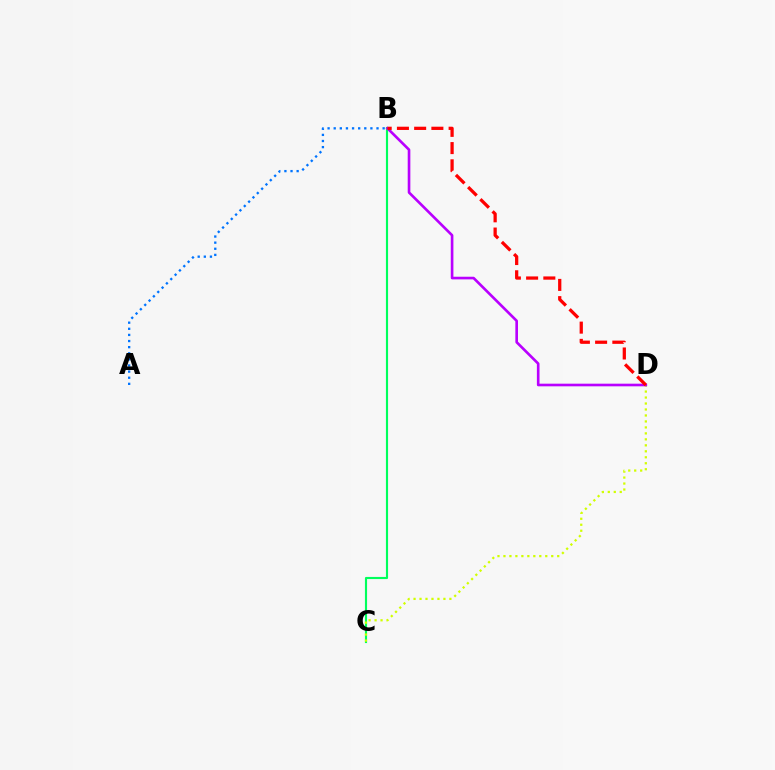{('B', 'C'): [{'color': '#00ff5c', 'line_style': 'solid', 'thickness': 1.54}], ('C', 'D'): [{'color': '#d1ff00', 'line_style': 'dotted', 'thickness': 1.62}], ('B', 'D'): [{'color': '#b900ff', 'line_style': 'solid', 'thickness': 1.9}, {'color': '#ff0000', 'line_style': 'dashed', 'thickness': 2.34}], ('A', 'B'): [{'color': '#0074ff', 'line_style': 'dotted', 'thickness': 1.66}]}